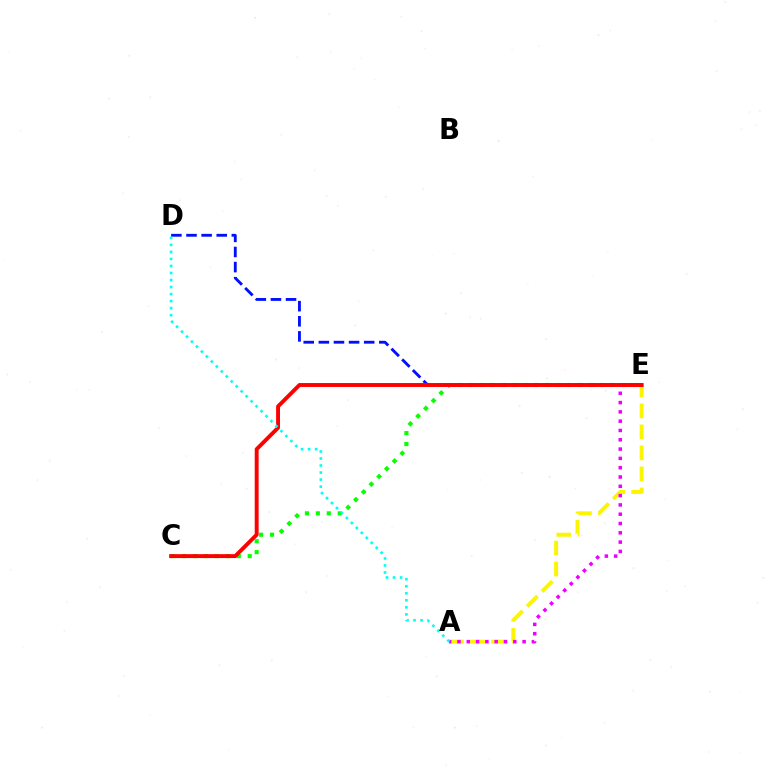{('A', 'E'): [{'color': '#fcf500', 'line_style': 'dashed', 'thickness': 2.86}, {'color': '#ee00ff', 'line_style': 'dotted', 'thickness': 2.53}], ('D', 'E'): [{'color': '#0010ff', 'line_style': 'dashed', 'thickness': 2.05}], ('C', 'E'): [{'color': '#08ff00', 'line_style': 'dotted', 'thickness': 2.97}, {'color': '#ff0000', 'line_style': 'solid', 'thickness': 2.81}], ('A', 'D'): [{'color': '#00fff6', 'line_style': 'dotted', 'thickness': 1.91}]}